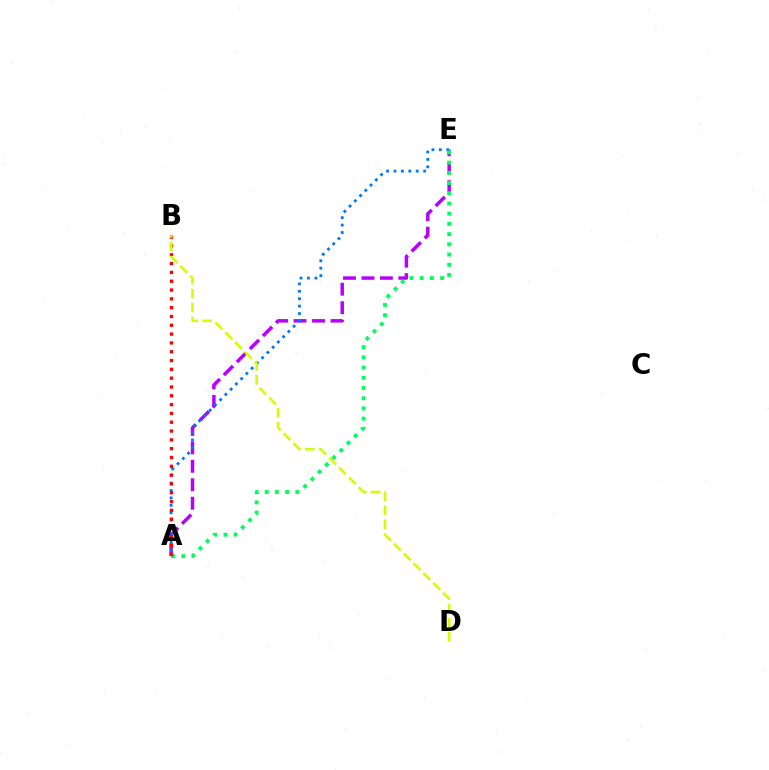{('A', 'E'): [{'color': '#b900ff', 'line_style': 'dashed', 'thickness': 2.51}, {'color': '#0074ff', 'line_style': 'dotted', 'thickness': 2.02}, {'color': '#00ff5c', 'line_style': 'dotted', 'thickness': 2.77}], ('A', 'B'): [{'color': '#ff0000', 'line_style': 'dotted', 'thickness': 2.39}], ('B', 'D'): [{'color': '#d1ff00', 'line_style': 'dashed', 'thickness': 1.89}]}